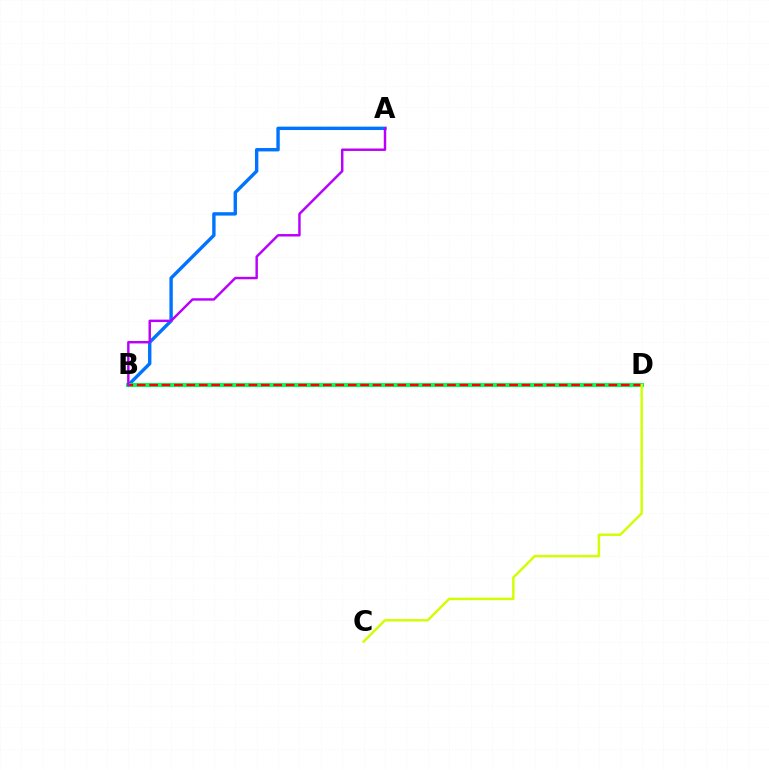{('A', 'B'): [{'color': '#0074ff', 'line_style': 'solid', 'thickness': 2.44}, {'color': '#b900ff', 'line_style': 'solid', 'thickness': 1.76}], ('B', 'D'): [{'color': '#00ff5c', 'line_style': 'solid', 'thickness': 2.92}, {'color': '#ff0000', 'line_style': 'dashed', 'thickness': 1.69}], ('C', 'D'): [{'color': '#d1ff00', 'line_style': 'solid', 'thickness': 1.75}]}